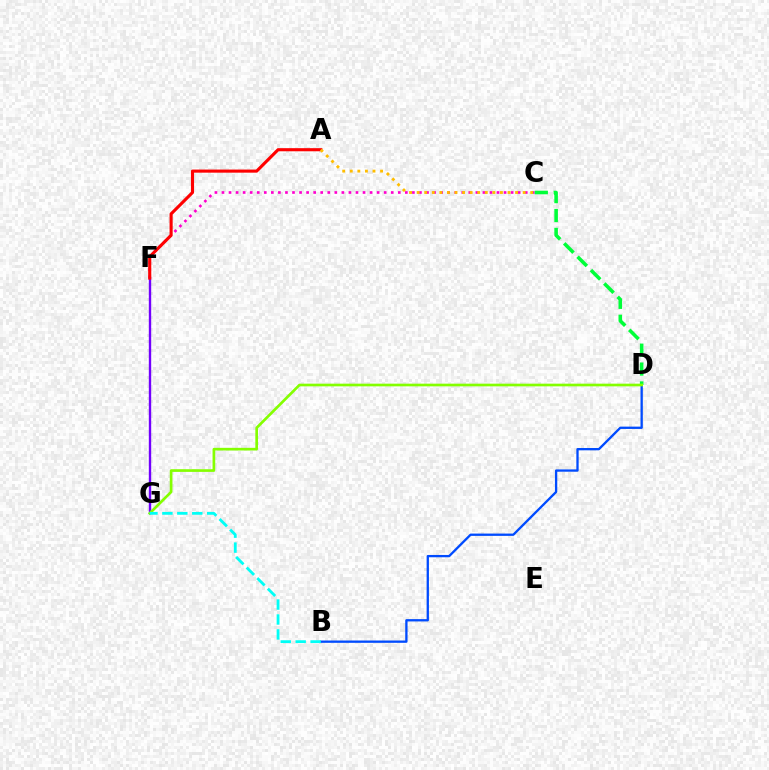{('C', 'F'): [{'color': '#ff00cf', 'line_style': 'dotted', 'thickness': 1.92}], ('F', 'G'): [{'color': '#7200ff', 'line_style': 'solid', 'thickness': 1.71}], ('B', 'D'): [{'color': '#004bff', 'line_style': 'solid', 'thickness': 1.66}], ('C', 'D'): [{'color': '#00ff39', 'line_style': 'dashed', 'thickness': 2.57}], ('A', 'F'): [{'color': '#ff0000', 'line_style': 'solid', 'thickness': 2.24}], ('D', 'G'): [{'color': '#84ff00', 'line_style': 'solid', 'thickness': 1.93}], ('A', 'C'): [{'color': '#ffbd00', 'line_style': 'dotted', 'thickness': 2.06}], ('B', 'G'): [{'color': '#00fff6', 'line_style': 'dashed', 'thickness': 2.03}]}